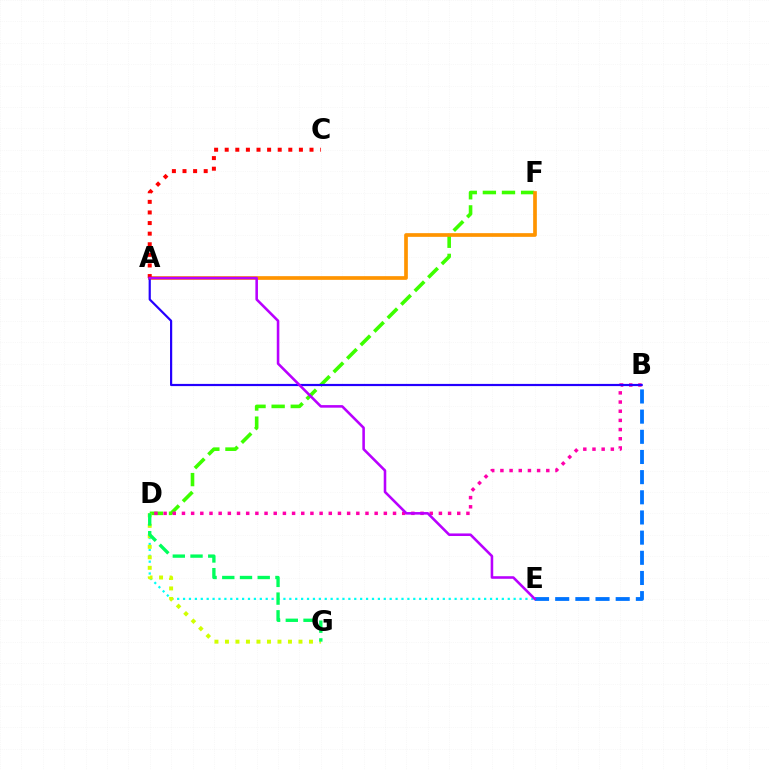{('D', 'E'): [{'color': '#00fff6', 'line_style': 'dotted', 'thickness': 1.6}], ('D', 'F'): [{'color': '#3dff00', 'line_style': 'dashed', 'thickness': 2.6}], ('B', 'D'): [{'color': '#ff00ac', 'line_style': 'dotted', 'thickness': 2.49}], ('B', 'E'): [{'color': '#0074ff', 'line_style': 'dashed', 'thickness': 2.74}], ('D', 'G'): [{'color': '#d1ff00', 'line_style': 'dotted', 'thickness': 2.85}, {'color': '#00ff5c', 'line_style': 'dashed', 'thickness': 2.41}], ('A', 'F'): [{'color': '#ff9400', 'line_style': 'solid', 'thickness': 2.66}], ('A', 'C'): [{'color': '#ff0000', 'line_style': 'dotted', 'thickness': 2.88}], ('A', 'B'): [{'color': '#2500ff', 'line_style': 'solid', 'thickness': 1.58}], ('A', 'E'): [{'color': '#b900ff', 'line_style': 'solid', 'thickness': 1.85}]}